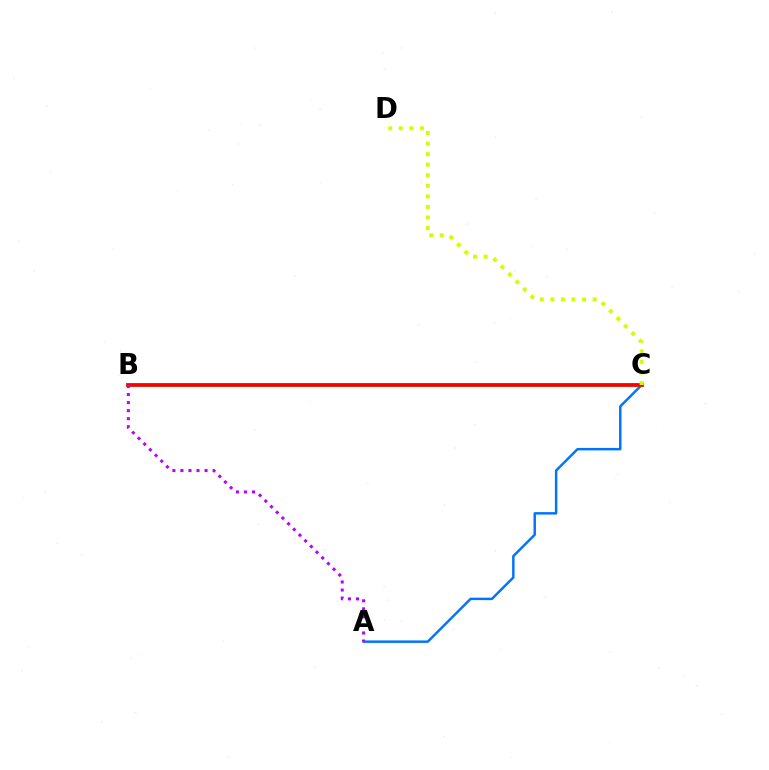{('A', 'C'): [{'color': '#0074ff', 'line_style': 'solid', 'thickness': 1.77}], ('B', 'C'): [{'color': '#00ff5c', 'line_style': 'solid', 'thickness': 2.53}, {'color': '#ff0000', 'line_style': 'solid', 'thickness': 2.63}], ('A', 'B'): [{'color': '#b900ff', 'line_style': 'dotted', 'thickness': 2.18}], ('C', 'D'): [{'color': '#d1ff00', 'line_style': 'dotted', 'thickness': 2.87}]}